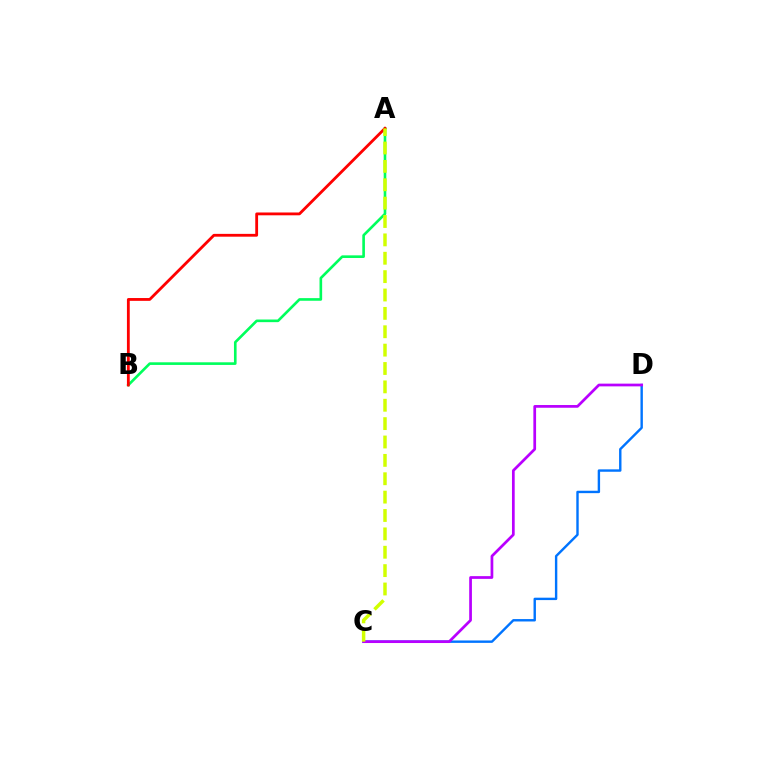{('C', 'D'): [{'color': '#0074ff', 'line_style': 'solid', 'thickness': 1.73}, {'color': '#b900ff', 'line_style': 'solid', 'thickness': 1.96}], ('A', 'B'): [{'color': '#00ff5c', 'line_style': 'solid', 'thickness': 1.9}, {'color': '#ff0000', 'line_style': 'solid', 'thickness': 2.03}], ('A', 'C'): [{'color': '#d1ff00', 'line_style': 'dashed', 'thickness': 2.5}]}